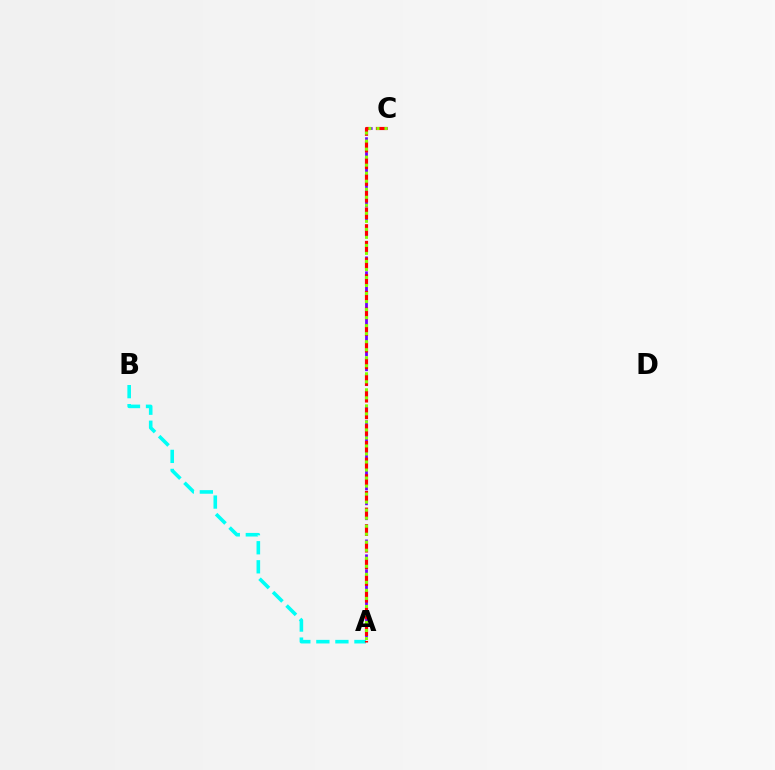{('A', 'C'): [{'color': '#7200ff', 'line_style': 'dashed', 'thickness': 2.02}, {'color': '#ff0000', 'line_style': 'dashed', 'thickness': 2.26}, {'color': '#84ff00', 'line_style': 'dotted', 'thickness': 2.18}], ('A', 'B'): [{'color': '#00fff6', 'line_style': 'dashed', 'thickness': 2.59}]}